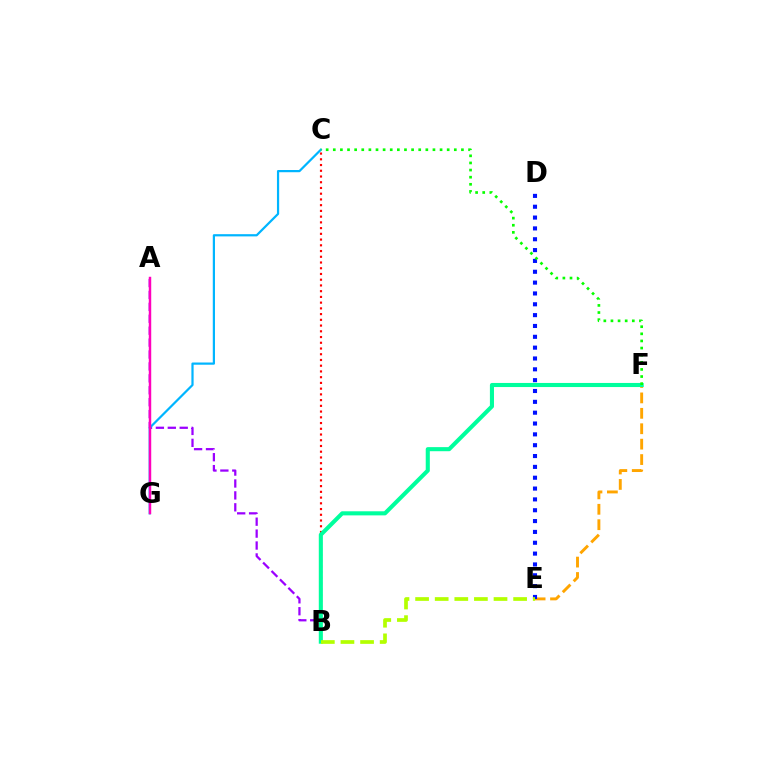{('A', 'B'): [{'color': '#9b00ff', 'line_style': 'dashed', 'thickness': 1.62}], ('E', 'F'): [{'color': '#ffa500', 'line_style': 'dashed', 'thickness': 2.09}], ('D', 'E'): [{'color': '#0010ff', 'line_style': 'dotted', 'thickness': 2.95}], ('B', 'C'): [{'color': '#ff0000', 'line_style': 'dotted', 'thickness': 1.56}], ('B', 'F'): [{'color': '#00ff9d', 'line_style': 'solid', 'thickness': 2.94}], ('B', 'E'): [{'color': '#b3ff00', 'line_style': 'dashed', 'thickness': 2.66}], ('C', 'G'): [{'color': '#00b5ff', 'line_style': 'solid', 'thickness': 1.6}], ('C', 'F'): [{'color': '#08ff00', 'line_style': 'dotted', 'thickness': 1.93}], ('A', 'G'): [{'color': '#ff00bd', 'line_style': 'solid', 'thickness': 1.76}]}